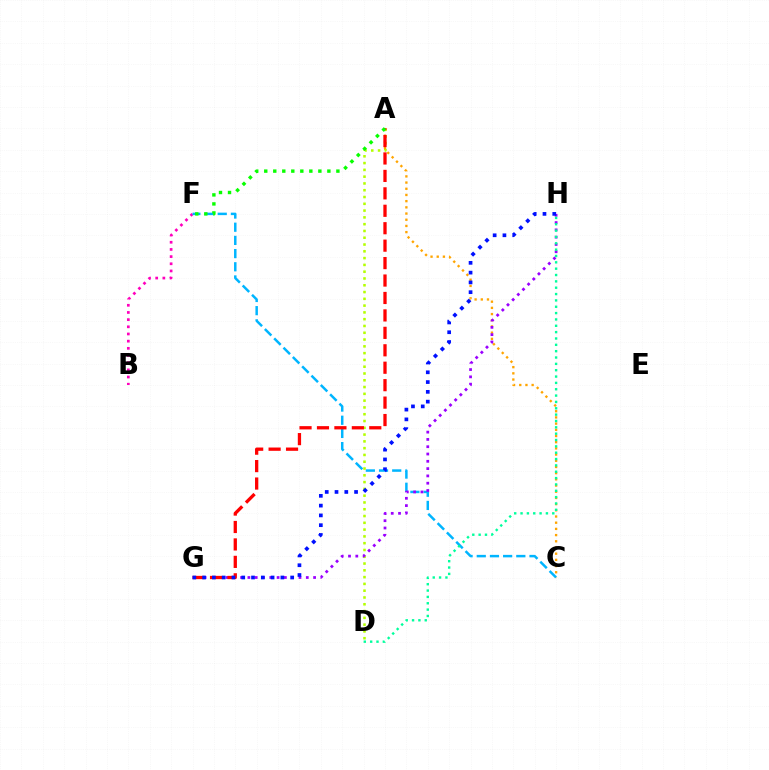{('B', 'F'): [{'color': '#ff00bd', 'line_style': 'dotted', 'thickness': 1.95}], ('C', 'F'): [{'color': '#00b5ff', 'line_style': 'dashed', 'thickness': 1.79}], ('A', 'D'): [{'color': '#b3ff00', 'line_style': 'dotted', 'thickness': 1.84}], ('A', 'C'): [{'color': '#ffa500', 'line_style': 'dotted', 'thickness': 1.68}], ('G', 'H'): [{'color': '#9b00ff', 'line_style': 'dotted', 'thickness': 1.98}, {'color': '#0010ff', 'line_style': 'dotted', 'thickness': 2.66}], ('A', 'G'): [{'color': '#ff0000', 'line_style': 'dashed', 'thickness': 2.37}], ('A', 'F'): [{'color': '#08ff00', 'line_style': 'dotted', 'thickness': 2.45}], ('D', 'H'): [{'color': '#00ff9d', 'line_style': 'dotted', 'thickness': 1.72}]}